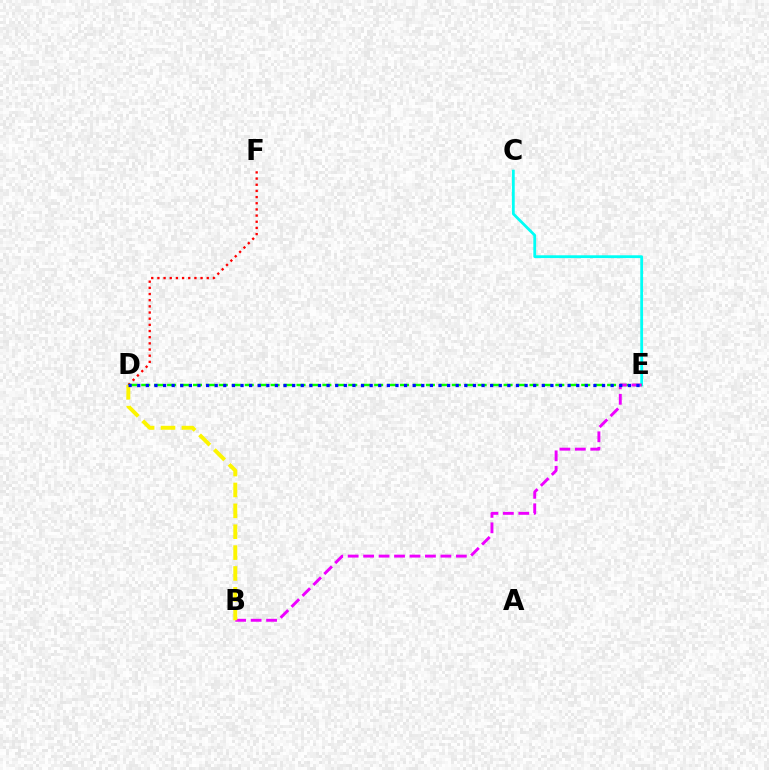{('D', 'F'): [{'color': '#ff0000', 'line_style': 'dotted', 'thickness': 1.68}], ('C', 'E'): [{'color': '#00fff6', 'line_style': 'solid', 'thickness': 2.0}], ('D', 'E'): [{'color': '#08ff00', 'line_style': 'dashed', 'thickness': 1.76}, {'color': '#0010ff', 'line_style': 'dotted', 'thickness': 2.34}], ('B', 'E'): [{'color': '#ee00ff', 'line_style': 'dashed', 'thickness': 2.1}], ('B', 'D'): [{'color': '#fcf500', 'line_style': 'dashed', 'thickness': 2.84}]}